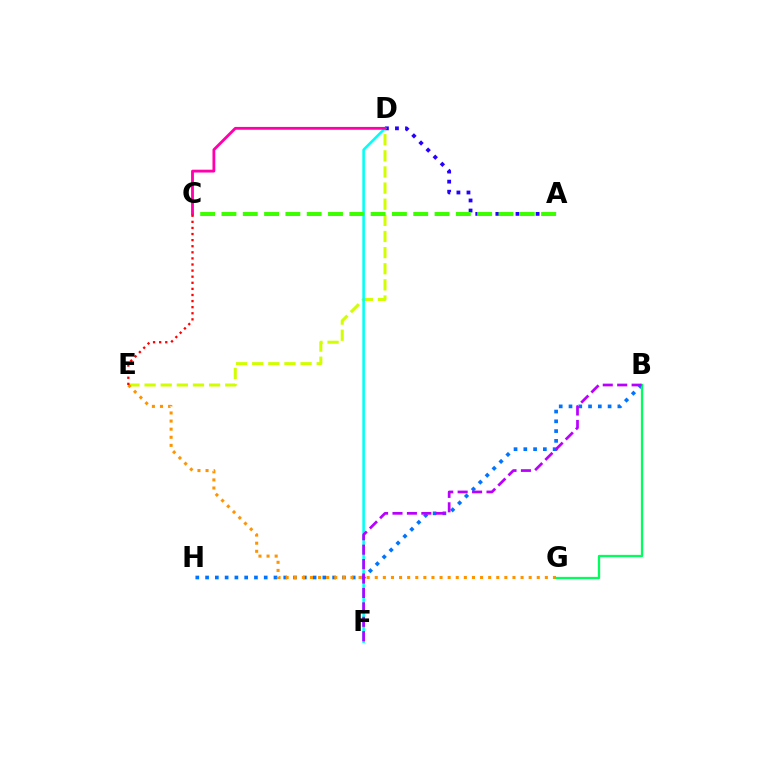{('D', 'E'): [{'color': '#d1ff00', 'line_style': 'dashed', 'thickness': 2.19}], ('A', 'D'): [{'color': '#2500ff', 'line_style': 'dotted', 'thickness': 2.73}], ('D', 'F'): [{'color': '#00fff6', 'line_style': 'solid', 'thickness': 1.85}], ('A', 'C'): [{'color': '#3dff00', 'line_style': 'dashed', 'thickness': 2.89}], ('B', 'H'): [{'color': '#0074ff', 'line_style': 'dotted', 'thickness': 2.66}], ('E', 'G'): [{'color': '#ff9400', 'line_style': 'dotted', 'thickness': 2.2}], ('C', 'D'): [{'color': '#ff00ac', 'line_style': 'solid', 'thickness': 2.04}], ('B', 'G'): [{'color': '#00ff5c', 'line_style': 'solid', 'thickness': 1.65}], ('B', 'F'): [{'color': '#b900ff', 'line_style': 'dashed', 'thickness': 1.96}], ('C', 'E'): [{'color': '#ff0000', 'line_style': 'dotted', 'thickness': 1.66}]}